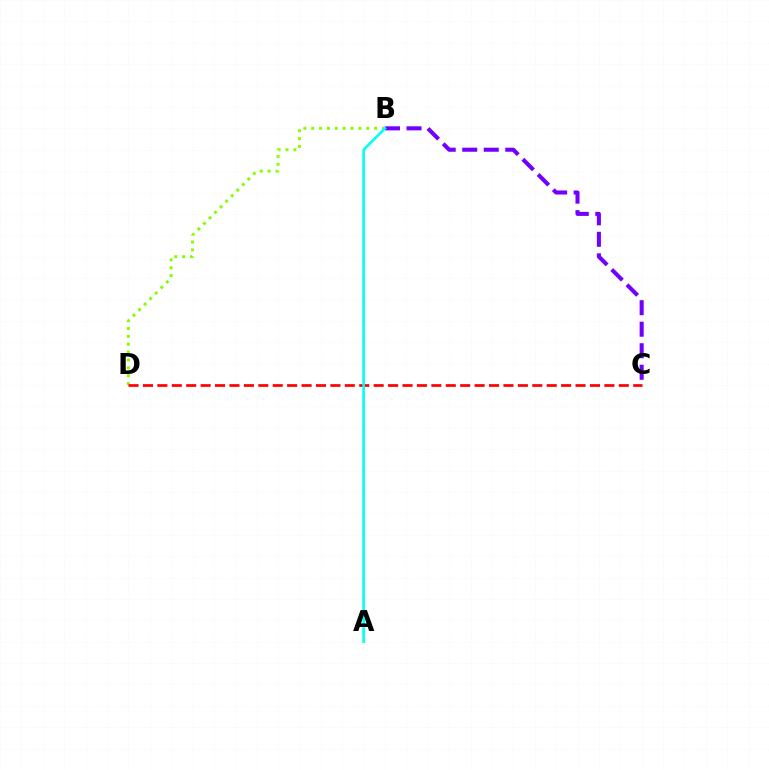{('B', 'D'): [{'color': '#84ff00', 'line_style': 'dotted', 'thickness': 2.13}], ('C', 'D'): [{'color': '#ff0000', 'line_style': 'dashed', 'thickness': 1.96}], ('B', 'C'): [{'color': '#7200ff', 'line_style': 'dashed', 'thickness': 2.92}], ('A', 'B'): [{'color': '#00fff6', 'line_style': 'solid', 'thickness': 1.88}]}